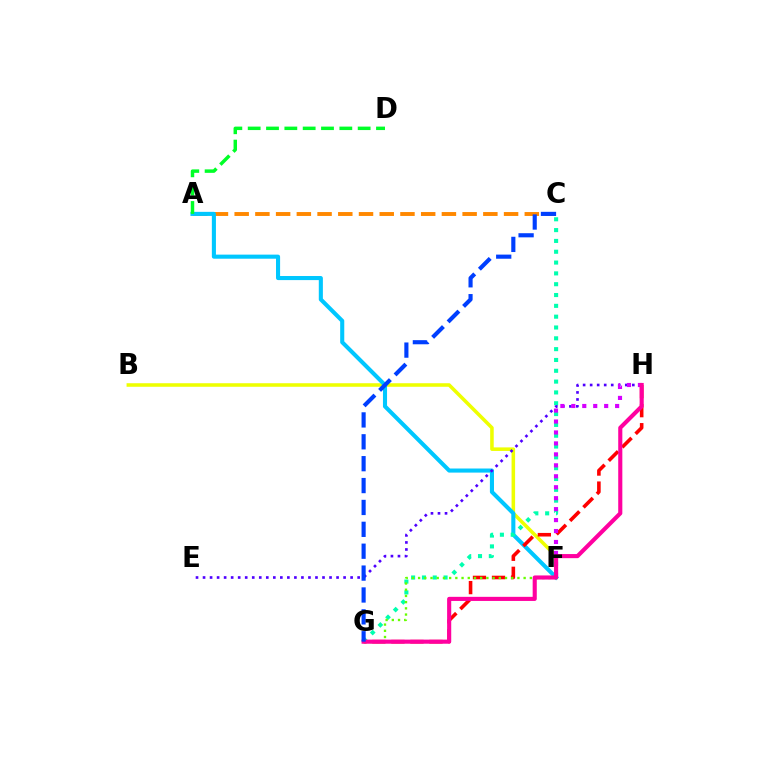{('B', 'F'): [{'color': '#eeff00', 'line_style': 'solid', 'thickness': 2.55}], ('A', 'C'): [{'color': '#ff8800', 'line_style': 'dashed', 'thickness': 2.82}], ('A', 'F'): [{'color': '#00c7ff', 'line_style': 'solid', 'thickness': 2.94}], ('C', 'G'): [{'color': '#00ffaf', 'line_style': 'dotted', 'thickness': 2.94}, {'color': '#003fff', 'line_style': 'dashed', 'thickness': 2.97}], ('A', 'D'): [{'color': '#00ff27', 'line_style': 'dashed', 'thickness': 2.49}], ('E', 'H'): [{'color': '#4f00ff', 'line_style': 'dotted', 'thickness': 1.91}], ('G', 'H'): [{'color': '#ff0000', 'line_style': 'dashed', 'thickness': 2.58}, {'color': '#ff00a0', 'line_style': 'solid', 'thickness': 2.96}], ('F', 'H'): [{'color': '#d600ff', 'line_style': 'dotted', 'thickness': 2.98}], ('F', 'G'): [{'color': '#66ff00', 'line_style': 'dotted', 'thickness': 1.69}]}